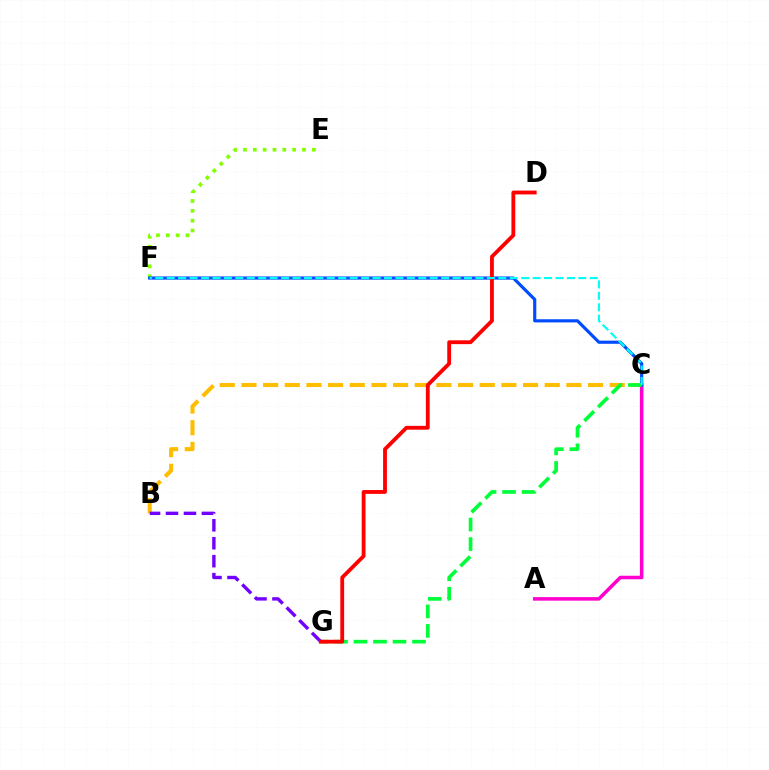{('B', 'C'): [{'color': '#ffbd00', 'line_style': 'dashed', 'thickness': 2.94}], ('E', 'F'): [{'color': '#84ff00', 'line_style': 'dotted', 'thickness': 2.67}], ('A', 'C'): [{'color': '#ff00cf', 'line_style': 'solid', 'thickness': 2.54}], ('B', 'G'): [{'color': '#7200ff', 'line_style': 'dashed', 'thickness': 2.44}], ('C', 'F'): [{'color': '#004bff', 'line_style': 'solid', 'thickness': 2.28}, {'color': '#00fff6', 'line_style': 'dashed', 'thickness': 1.55}], ('C', 'G'): [{'color': '#00ff39', 'line_style': 'dashed', 'thickness': 2.65}], ('D', 'G'): [{'color': '#ff0000', 'line_style': 'solid', 'thickness': 2.75}]}